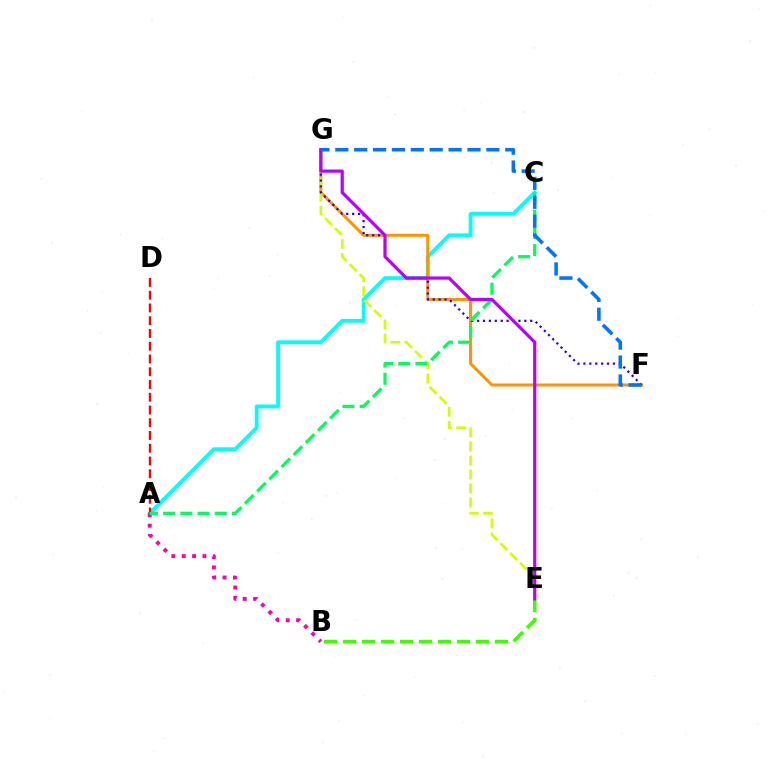{('A', 'C'): [{'color': '#00fff6', 'line_style': 'solid', 'thickness': 2.73}, {'color': '#00ff5c', 'line_style': 'dashed', 'thickness': 2.34}], ('F', 'G'): [{'color': '#ff9400', 'line_style': 'solid', 'thickness': 2.18}, {'color': '#2500ff', 'line_style': 'dotted', 'thickness': 1.61}, {'color': '#0074ff', 'line_style': 'dashed', 'thickness': 2.57}], ('B', 'E'): [{'color': '#3dff00', 'line_style': 'dashed', 'thickness': 2.58}], ('E', 'G'): [{'color': '#d1ff00', 'line_style': 'dashed', 'thickness': 1.91}, {'color': '#b900ff', 'line_style': 'solid', 'thickness': 2.3}], ('A', 'D'): [{'color': '#ff0000', 'line_style': 'dashed', 'thickness': 1.73}], ('A', 'B'): [{'color': '#ff00ac', 'line_style': 'dotted', 'thickness': 2.82}]}